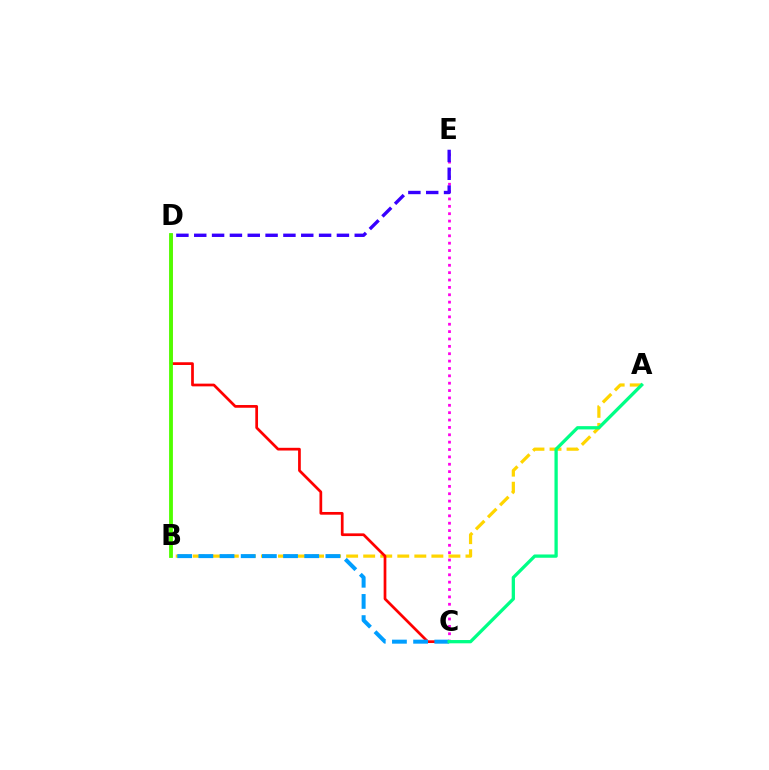{('A', 'B'): [{'color': '#ffd500', 'line_style': 'dashed', 'thickness': 2.32}], ('C', 'D'): [{'color': '#ff0000', 'line_style': 'solid', 'thickness': 1.96}], ('B', 'D'): [{'color': '#4fff00', 'line_style': 'solid', 'thickness': 2.75}], ('B', 'C'): [{'color': '#009eff', 'line_style': 'dashed', 'thickness': 2.88}], ('C', 'E'): [{'color': '#ff00ed', 'line_style': 'dotted', 'thickness': 2.0}], ('D', 'E'): [{'color': '#3700ff', 'line_style': 'dashed', 'thickness': 2.42}], ('A', 'C'): [{'color': '#00ff86', 'line_style': 'solid', 'thickness': 2.36}]}